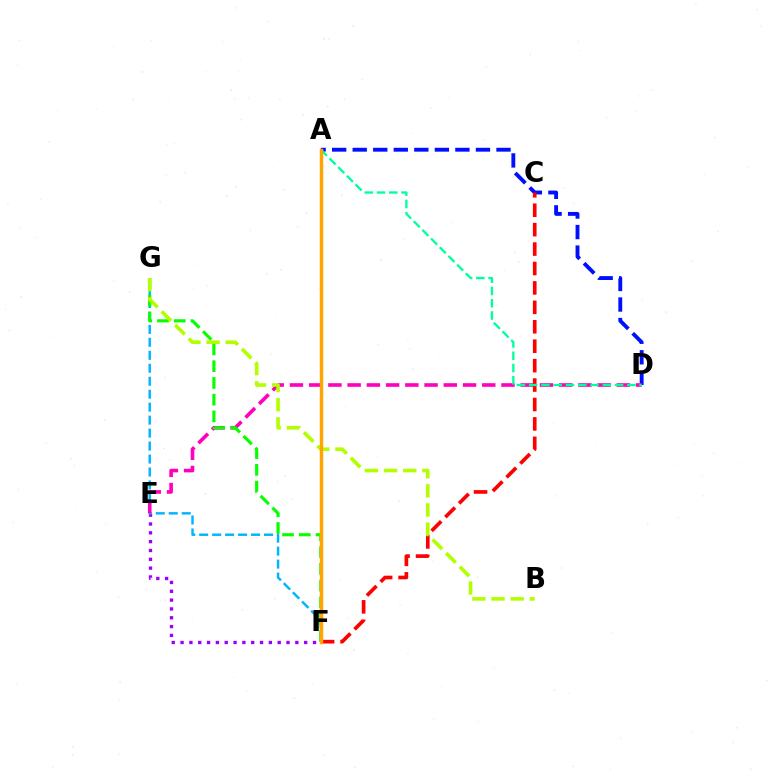{('A', 'D'): [{'color': '#0010ff', 'line_style': 'dashed', 'thickness': 2.79}, {'color': '#00ff9d', 'line_style': 'dashed', 'thickness': 1.67}], ('E', 'F'): [{'color': '#9b00ff', 'line_style': 'dotted', 'thickness': 2.4}], ('F', 'G'): [{'color': '#00b5ff', 'line_style': 'dashed', 'thickness': 1.76}, {'color': '#08ff00', 'line_style': 'dashed', 'thickness': 2.27}], ('D', 'E'): [{'color': '#ff00bd', 'line_style': 'dashed', 'thickness': 2.61}], ('C', 'F'): [{'color': '#ff0000', 'line_style': 'dashed', 'thickness': 2.64}], ('B', 'G'): [{'color': '#b3ff00', 'line_style': 'dashed', 'thickness': 2.6}], ('A', 'F'): [{'color': '#ffa500', 'line_style': 'solid', 'thickness': 2.47}]}